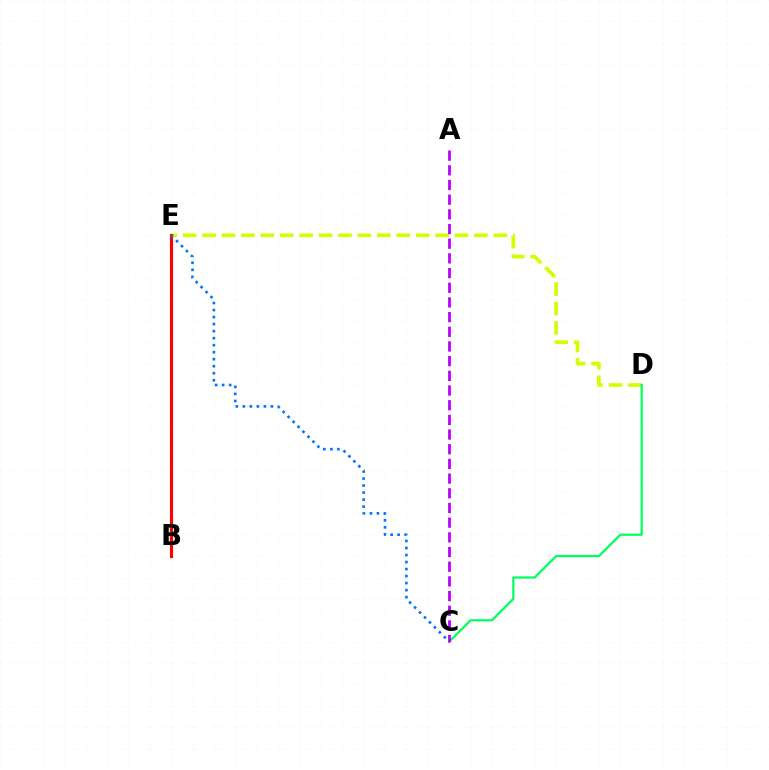{('D', 'E'): [{'color': '#d1ff00', 'line_style': 'dashed', 'thickness': 2.64}], ('B', 'E'): [{'color': '#ff0000', 'line_style': 'solid', 'thickness': 2.26}], ('C', 'D'): [{'color': '#00ff5c', 'line_style': 'solid', 'thickness': 1.59}], ('C', 'E'): [{'color': '#0074ff', 'line_style': 'dotted', 'thickness': 1.91}], ('A', 'C'): [{'color': '#b900ff', 'line_style': 'dashed', 'thickness': 1.99}]}